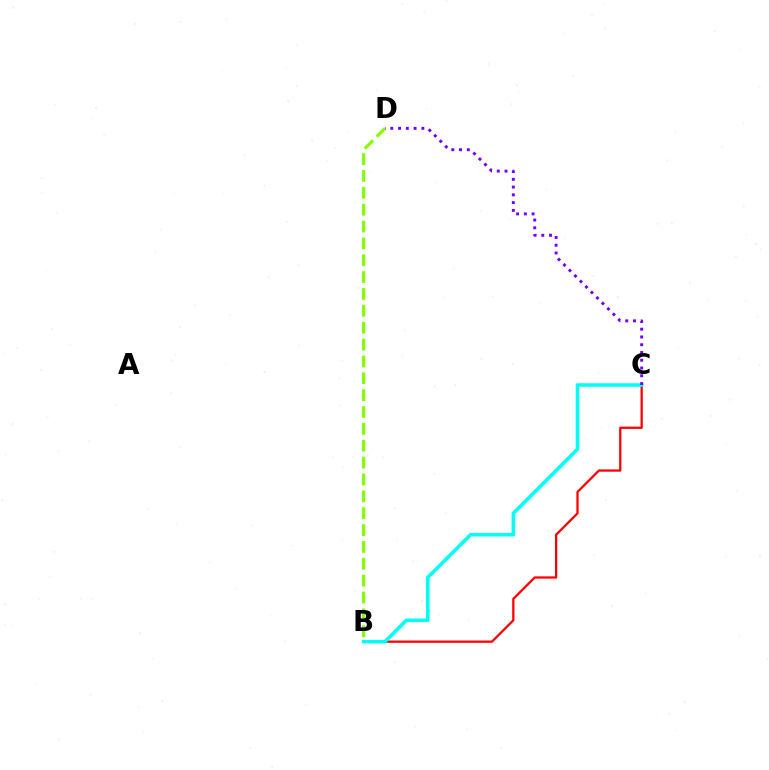{('B', 'C'): [{'color': '#ff0000', 'line_style': 'solid', 'thickness': 1.63}, {'color': '#00fff6', 'line_style': 'solid', 'thickness': 2.54}], ('B', 'D'): [{'color': '#84ff00', 'line_style': 'dashed', 'thickness': 2.29}], ('C', 'D'): [{'color': '#7200ff', 'line_style': 'dotted', 'thickness': 2.11}]}